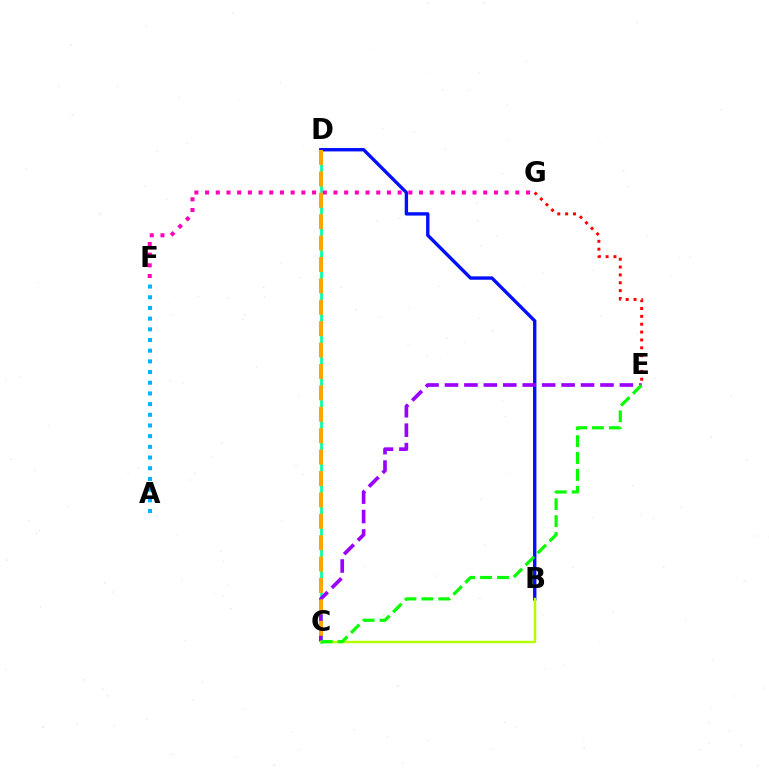{('E', 'G'): [{'color': '#ff0000', 'line_style': 'dotted', 'thickness': 2.13}], ('C', 'D'): [{'color': '#00ff9d', 'line_style': 'solid', 'thickness': 1.92}, {'color': '#ffa500', 'line_style': 'dashed', 'thickness': 2.91}], ('A', 'F'): [{'color': '#00b5ff', 'line_style': 'dotted', 'thickness': 2.9}], ('F', 'G'): [{'color': '#ff00bd', 'line_style': 'dotted', 'thickness': 2.91}], ('B', 'D'): [{'color': '#0010ff', 'line_style': 'solid', 'thickness': 2.43}], ('C', 'E'): [{'color': '#9b00ff', 'line_style': 'dashed', 'thickness': 2.64}, {'color': '#08ff00', 'line_style': 'dashed', 'thickness': 2.3}], ('B', 'C'): [{'color': '#b3ff00', 'line_style': 'solid', 'thickness': 1.77}]}